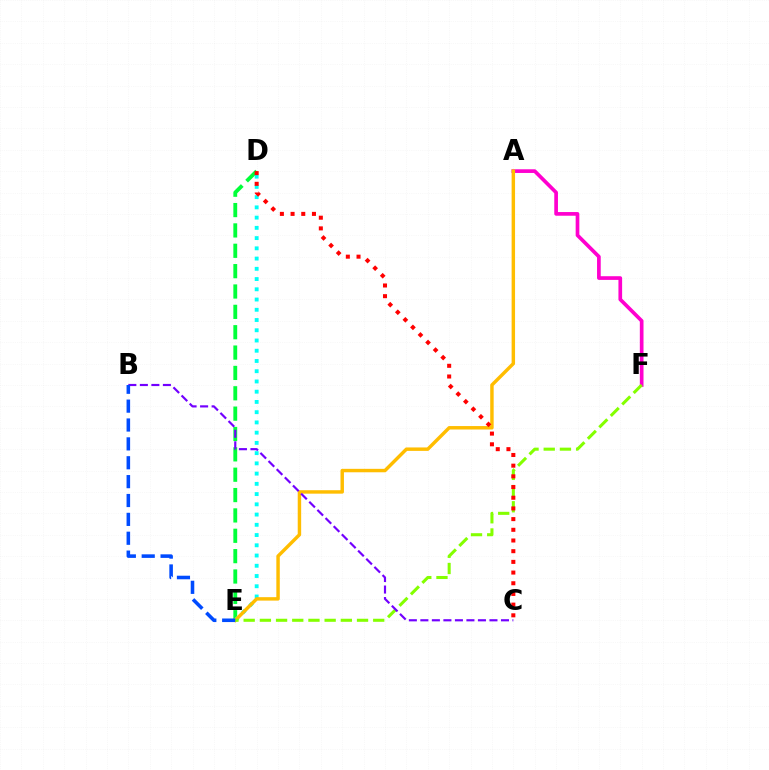{('D', 'E'): [{'color': '#00ff39', 'line_style': 'dashed', 'thickness': 2.77}, {'color': '#00fff6', 'line_style': 'dotted', 'thickness': 2.78}], ('A', 'F'): [{'color': '#ff00cf', 'line_style': 'solid', 'thickness': 2.65}], ('A', 'E'): [{'color': '#ffbd00', 'line_style': 'solid', 'thickness': 2.48}], ('E', 'F'): [{'color': '#84ff00', 'line_style': 'dashed', 'thickness': 2.2}], ('B', 'C'): [{'color': '#7200ff', 'line_style': 'dashed', 'thickness': 1.56}], ('C', 'D'): [{'color': '#ff0000', 'line_style': 'dotted', 'thickness': 2.9}], ('B', 'E'): [{'color': '#004bff', 'line_style': 'dashed', 'thickness': 2.56}]}